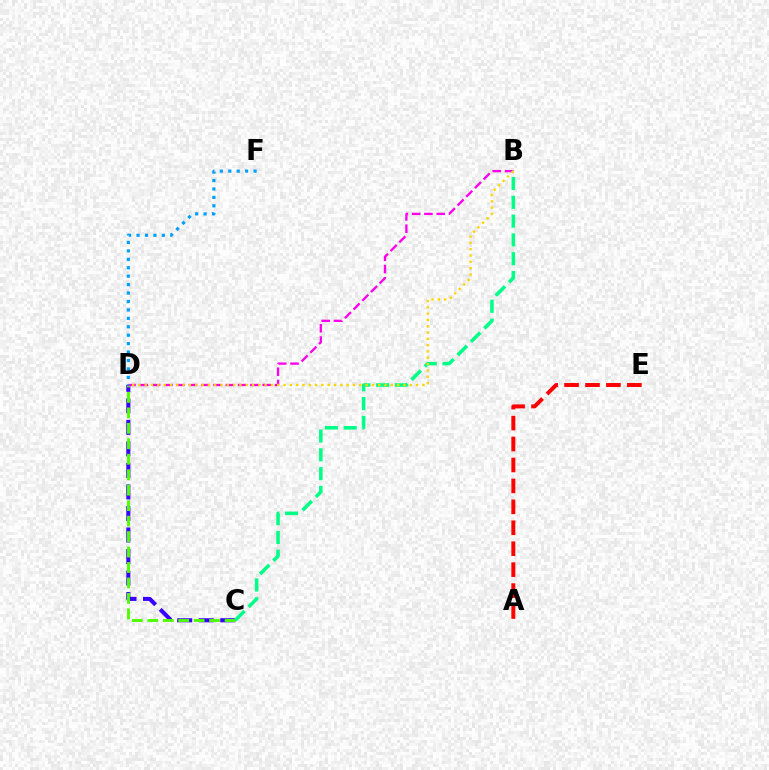{('C', 'D'): [{'color': '#3700ff', 'line_style': 'dashed', 'thickness': 2.92}, {'color': '#4fff00', 'line_style': 'dashed', 'thickness': 2.1}], ('B', 'C'): [{'color': '#00ff86', 'line_style': 'dashed', 'thickness': 2.55}], ('B', 'D'): [{'color': '#ff00ed', 'line_style': 'dashed', 'thickness': 1.67}, {'color': '#ffd500', 'line_style': 'dotted', 'thickness': 1.71}], ('D', 'F'): [{'color': '#009eff', 'line_style': 'dotted', 'thickness': 2.29}], ('A', 'E'): [{'color': '#ff0000', 'line_style': 'dashed', 'thickness': 2.84}]}